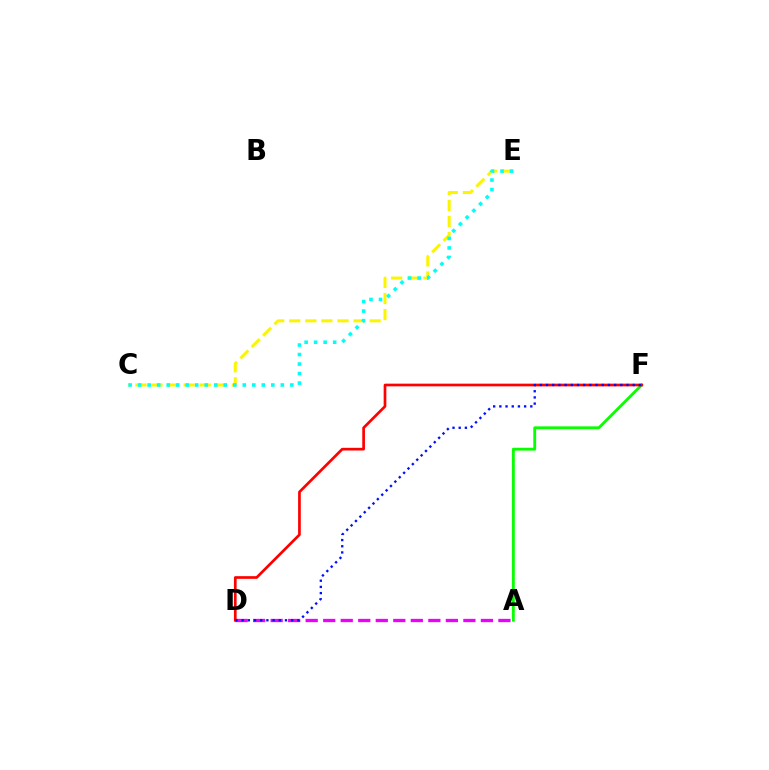{('C', 'E'): [{'color': '#fcf500', 'line_style': 'dashed', 'thickness': 2.18}, {'color': '#00fff6', 'line_style': 'dotted', 'thickness': 2.58}], ('A', 'D'): [{'color': '#ee00ff', 'line_style': 'dashed', 'thickness': 2.38}], ('A', 'F'): [{'color': '#08ff00', 'line_style': 'solid', 'thickness': 2.05}], ('D', 'F'): [{'color': '#ff0000', 'line_style': 'solid', 'thickness': 1.94}, {'color': '#0010ff', 'line_style': 'dotted', 'thickness': 1.68}]}